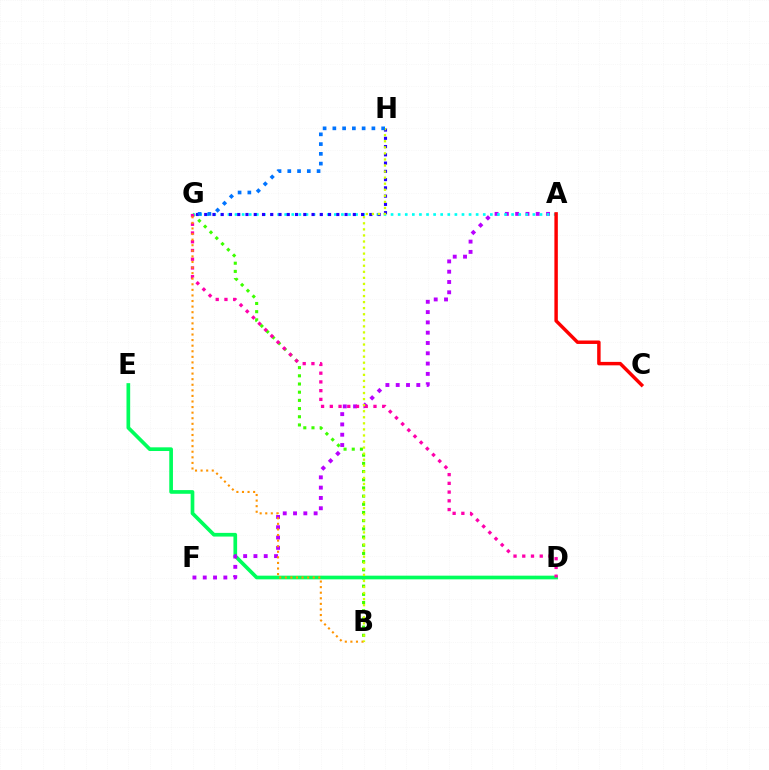{('B', 'G'): [{'color': '#3dff00', 'line_style': 'dotted', 'thickness': 2.22}, {'color': '#ff9400', 'line_style': 'dotted', 'thickness': 1.52}], ('D', 'E'): [{'color': '#00ff5c', 'line_style': 'solid', 'thickness': 2.65}], ('A', 'F'): [{'color': '#b900ff', 'line_style': 'dotted', 'thickness': 2.8}], ('A', 'G'): [{'color': '#00fff6', 'line_style': 'dotted', 'thickness': 1.93}], ('D', 'G'): [{'color': '#ff00ac', 'line_style': 'dotted', 'thickness': 2.37}], ('A', 'C'): [{'color': '#ff0000', 'line_style': 'solid', 'thickness': 2.48}], ('G', 'H'): [{'color': '#2500ff', 'line_style': 'dotted', 'thickness': 2.24}, {'color': '#0074ff', 'line_style': 'dotted', 'thickness': 2.65}], ('B', 'H'): [{'color': '#d1ff00', 'line_style': 'dotted', 'thickness': 1.65}]}